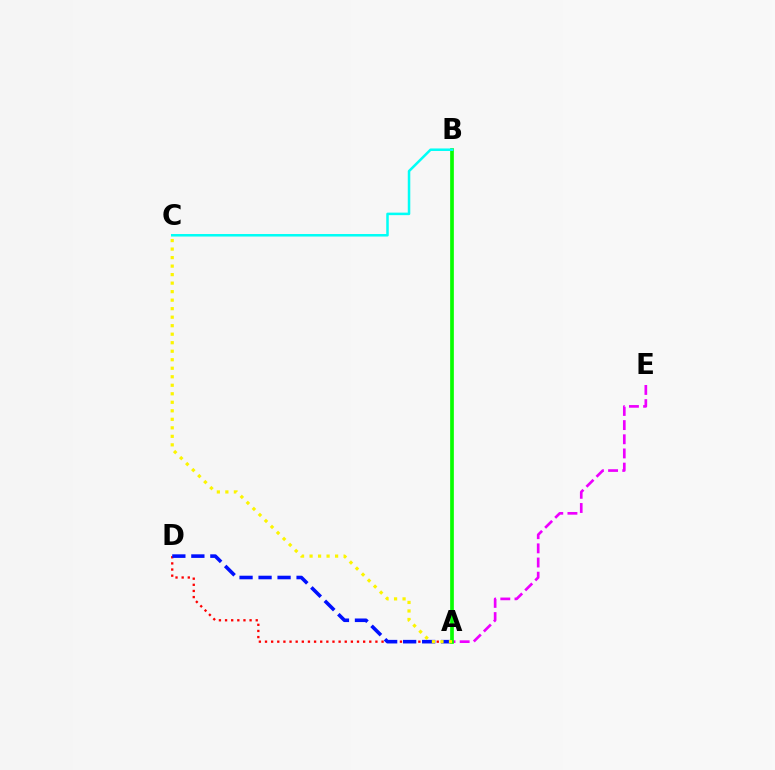{('A', 'D'): [{'color': '#ff0000', 'line_style': 'dotted', 'thickness': 1.67}, {'color': '#0010ff', 'line_style': 'dashed', 'thickness': 2.58}], ('A', 'E'): [{'color': '#ee00ff', 'line_style': 'dashed', 'thickness': 1.93}], ('A', 'B'): [{'color': '#08ff00', 'line_style': 'solid', 'thickness': 2.66}], ('A', 'C'): [{'color': '#fcf500', 'line_style': 'dotted', 'thickness': 2.31}], ('B', 'C'): [{'color': '#00fff6', 'line_style': 'solid', 'thickness': 1.81}]}